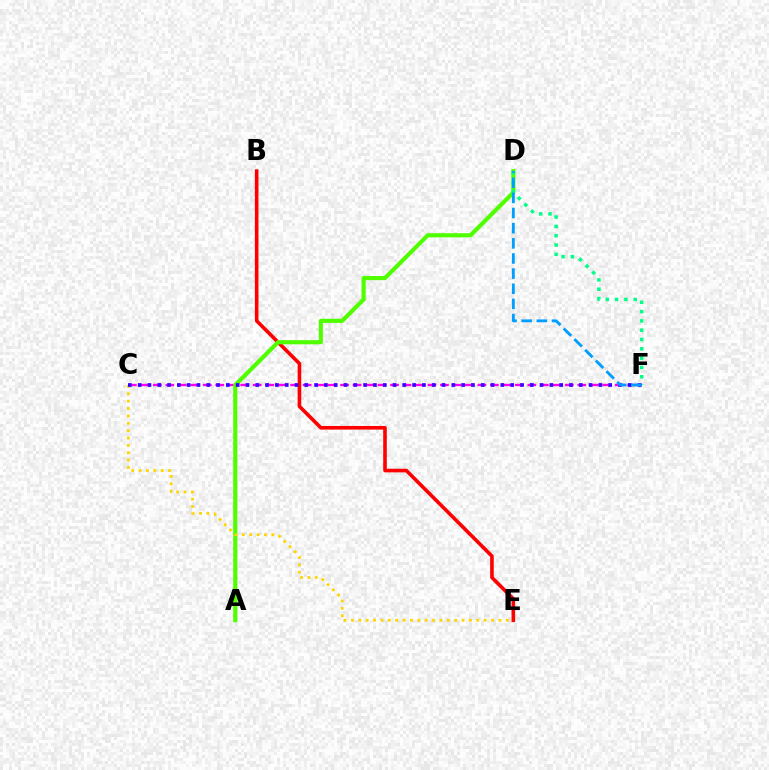{('C', 'F'): [{'color': '#ff00ed', 'line_style': 'dashed', 'thickness': 1.7}, {'color': '#3700ff', 'line_style': 'dotted', 'thickness': 2.66}], ('B', 'E'): [{'color': '#ff0000', 'line_style': 'solid', 'thickness': 2.6}], ('A', 'D'): [{'color': '#4fff00', 'line_style': 'solid', 'thickness': 2.98}], ('C', 'E'): [{'color': '#ffd500', 'line_style': 'dotted', 'thickness': 2.0}], ('D', 'F'): [{'color': '#00ff86', 'line_style': 'dotted', 'thickness': 2.53}, {'color': '#009eff', 'line_style': 'dashed', 'thickness': 2.06}]}